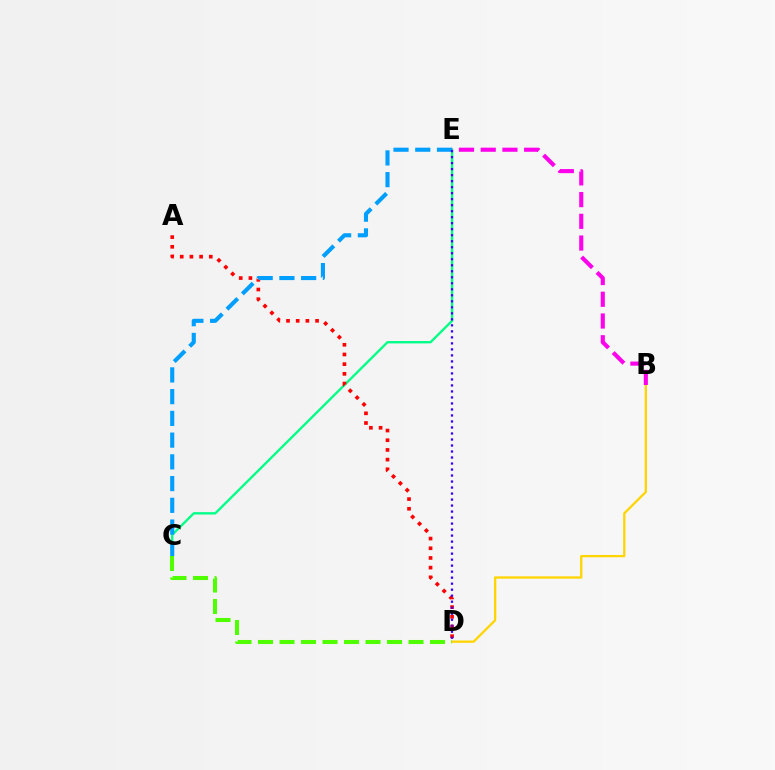{('C', 'E'): [{'color': '#00ff86', 'line_style': 'solid', 'thickness': 1.69}, {'color': '#009eff', 'line_style': 'dashed', 'thickness': 2.95}], ('A', 'D'): [{'color': '#ff0000', 'line_style': 'dotted', 'thickness': 2.63}], ('B', 'D'): [{'color': '#ffd500', 'line_style': 'solid', 'thickness': 1.66}], ('D', 'E'): [{'color': '#3700ff', 'line_style': 'dotted', 'thickness': 1.63}], ('B', 'E'): [{'color': '#ff00ed', 'line_style': 'dashed', 'thickness': 2.95}], ('C', 'D'): [{'color': '#4fff00', 'line_style': 'dashed', 'thickness': 2.92}]}